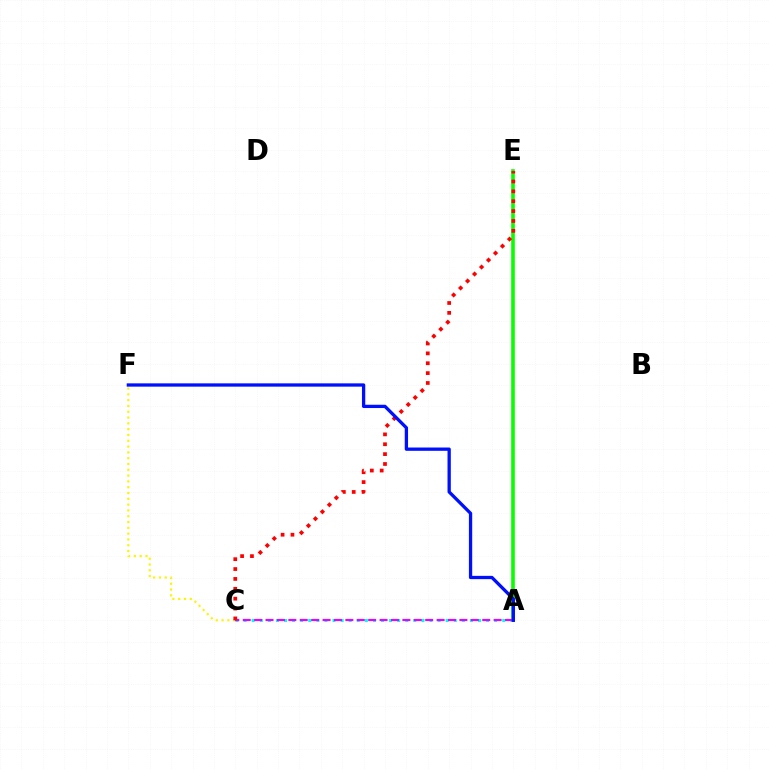{('A', 'E'): [{'color': '#08ff00', 'line_style': 'solid', 'thickness': 2.61}], ('C', 'F'): [{'color': '#fcf500', 'line_style': 'dotted', 'thickness': 1.58}], ('A', 'C'): [{'color': '#00fff6', 'line_style': 'dotted', 'thickness': 2.2}, {'color': '#ee00ff', 'line_style': 'dashed', 'thickness': 1.55}], ('C', 'E'): [{'color': '#ff0000', 'line_style': 'dotted', 'thickness': 2.68}], ('A', 'F'): [{'color': '#0010ff', 'line_style': 'solid', 'thickness': 2.37}]}